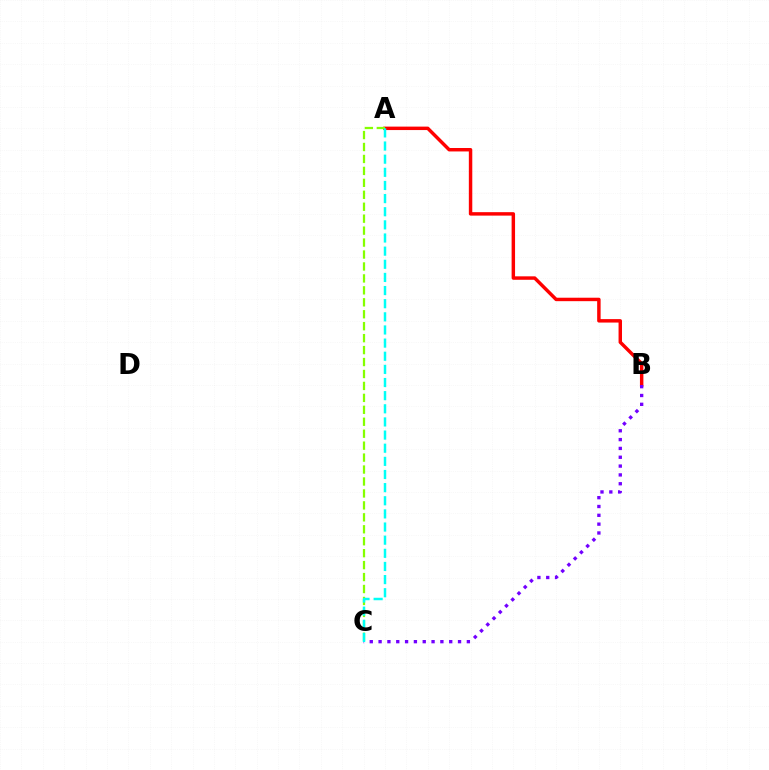{('A', 'B'): [{'color': '#ff0000', 'line_style': 'solid', 'thickness': 2.48}], ('B', 'C'): [{'color': '#7200ff', 'line_style': 'dotted', 'thickness': 2.4}], ('A', 'C'): [{'color': '#84ff00', 'line_style': 'dashed', 'thickness': 1.62}, {'color': '#00fff6', 'line_style': 'dashed', 'thickness': 1.78}]}